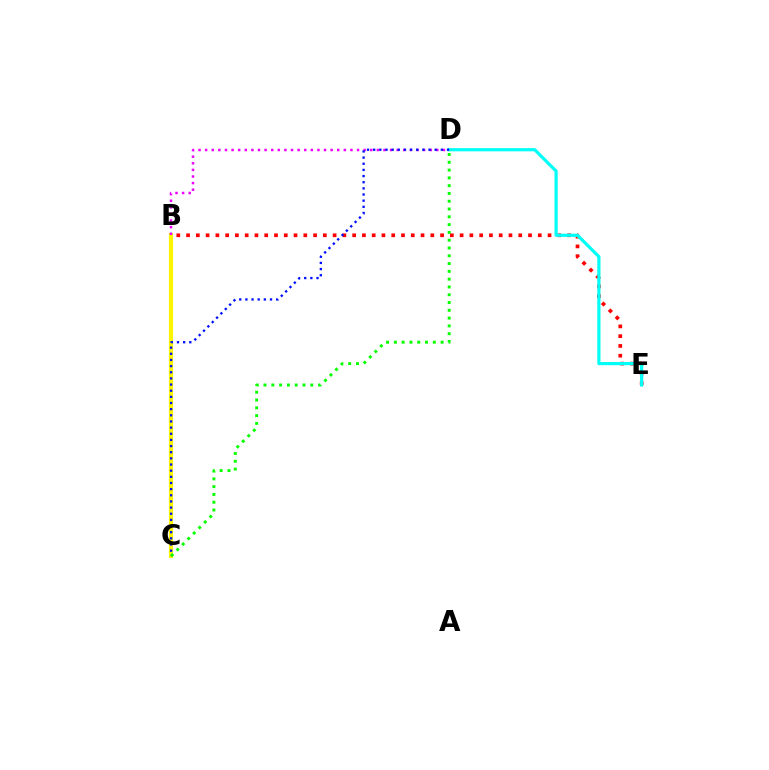{('B', 'C'): [{'color': '#fcf500', 'line_style': 'solid', 'thickness': 2.98}], ('B', 'D'): [{'color': '#ee00ff', 'line_style': 'dotted', 'thickness': 1.79}], ('B', 'E'): [{'color': '#ff0000', 'line_style': 'dotted', 'thickness': 2.65}], ('D', 'E'): [{'color': '#00fff6', 'line_style': 'solid', 'thickness': 2.3}], ('C', 'D'): [{'color': '#0010ff', 'line_style': 'dotted', 'thickness': 1.67}, {'color': '#08ff00', 'line_style': 'dotted', 'thickness': 2.12}]}